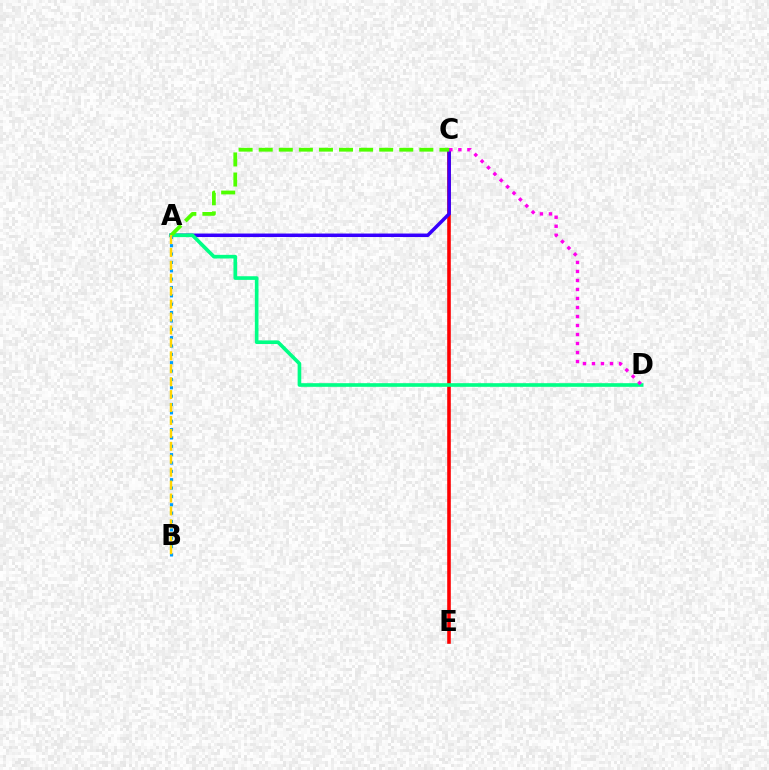{('C', 'E'): [{'color': '#ff0000', 'line_style': 'solid', 'thickness': 2.59}], ('A', 'C'): [{'color': '#3700ff', 'line_style': 'solid', 'thickness': 2.51}, {'color': '#4fff00', 'line_style': 'dashed', 'thickness': 2.73}], ('A', 'D'): [{'color': '#00ff86', 'line_style': 'solid', 'thickness': 2.62}], ('C', 'D'): [{'color': '#ff00ed', 'line_style': 'dotted', 'thickness': 2.45}], ('A', 'B'): [{'color': '#009eff', 'line_style': 'dotted', 'thickness': 2.27}, {'color': '#ffd500', 'line_style': 'dashed', 'thickness': 1.76}]}